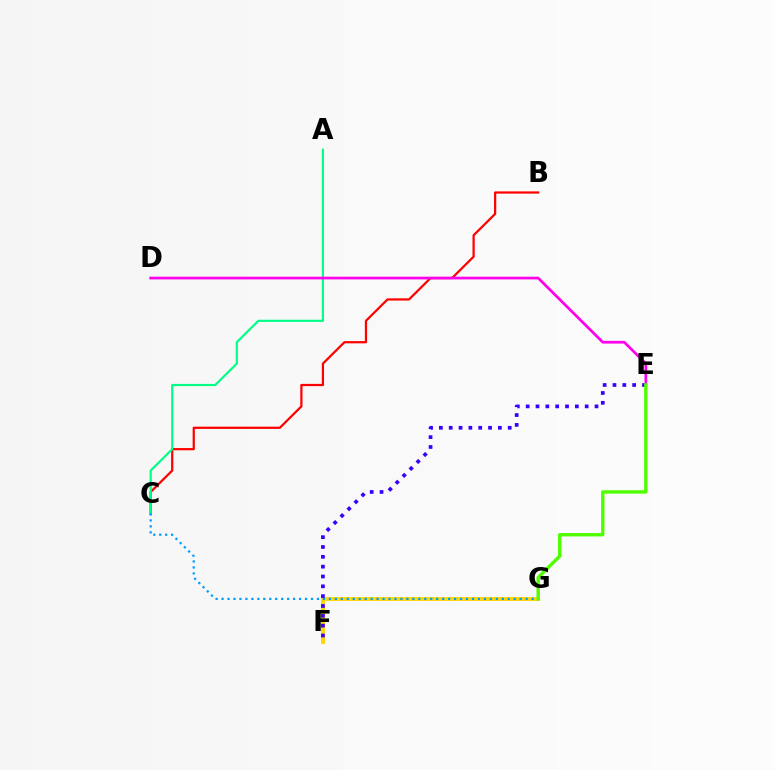{('B', 'C'): [{'color': '#ff0000', 'line_style': 'solid', 'thickness': 1.61}], ('A', 'C'): [{'color': '#00ff86', 'line_style': 'solid', 'thickness': 1.57}], ('F', 'G'): [{'color': '#ffd500', 'line_style': 'solid', 'thickness': 2.77}], ('E', 'F'): [{'color': '#3700ff', 'line_style': 'dotted', 'thickness': 2.67}], ('C', 'G'): [{'color': '#009eff', 'line_style': 'dotted', 'thickness': 1.62}], ('D', 'E'): [{'color': '#ff00ed', 'line_style': 'solid', 'thickness': 1.96}], ('E', 'G'): [{'color': '#4fff00', 'line_style': 'solid', 'thickness': 2.44}]}